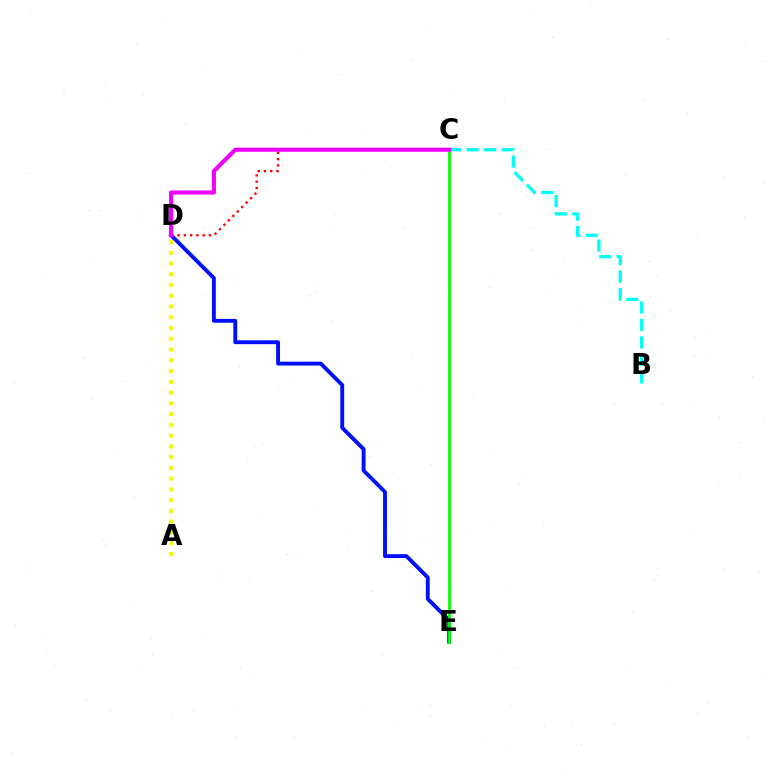{('A', 'D'): [{'color': '#fcf500', 'line_style': 'dotted', 'thickness': 2.92}], ('D', 'E'): [{'color': '#0010ff', 'line_style': 'solid', 'thickness': 2.8}], ('C', 'E'): [{'color': '#08ff00', 'line_style': 'solid', 'thickness': 2.01}], ('B', 'C'): [{'color': '#00fff6', 'line_style': 'dashed', 'thickness': 2.37}], ('C', 'D'): [{'color': '#ff0000', 'line_style': 'dotted', 'thickness': 1.7}, {'color': '#ee00ff', 'line_style': 'solid', 'thickness': 2.95}]}